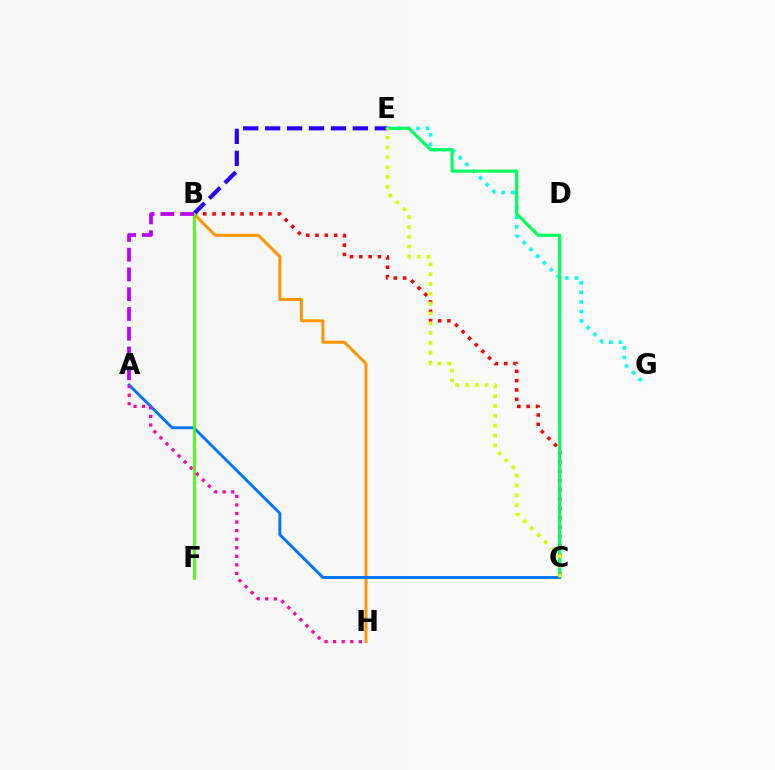{('B', 'C'): [{'color': '#ff0000', 'line_style': 'dotted', 'thickness': 2.53}], ('B', 'E'): [{'color': '#2500ff', 'line_style': 'dashed', 'thickness': 2.98}], ('E', 'G'): [{'color': '#00fff6', 'line_style': 'dotted', 'thickness': 2.6}], ('B', 'H'): [{'color': '#ff9400', 'line_style': 'solid', 'thickness': 2.12}], ('C', 'E'): [{'color': '#00ff5c', 'line_style': 'solid', 'thickness': 2.24}, {'color': '#d1ff00', 'line_style': 'dotted', 'thickness': 2.67}], ('A', 'C'): [{'color': '#0074ff', 'line_style': 'solid', 'thickness': 2.08}], ('B', 'F'): [{'color': '#3dff00', 'line_style': 'solid', 'thickness': 1.92}], ('A', 'B'): [{'color': '#b900ff', 'line_style': 'dashed', 'thickness': 2.68}], ('A', 'H'): [{'color': '#ff00ac', 'line_style': 'dotted', 'thickness': 2.33}]}